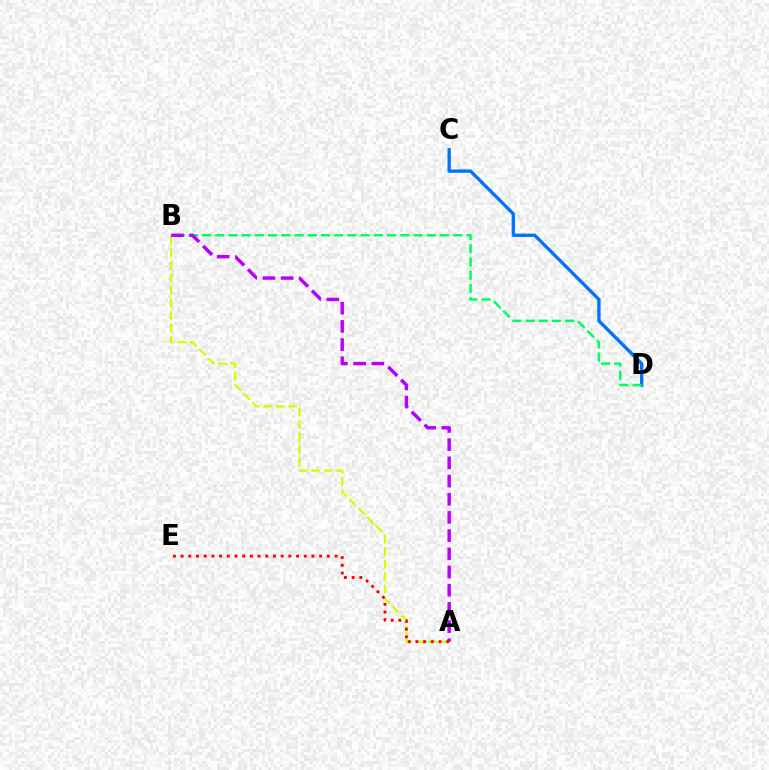{('C', 'D'): [{'color': '#0074ff', 'line_style': 'solid', 'thickness': 2.39}], ('A', 'B'): [{'color': '#d1ff00', 'line_style': 'dashed', 'thickness': 1.7}, {'color': '#b900ff', 'line_style': 'dashed', 'thickness': 2.47}], ('B', 'D'): [{'color': '#00ff5c', 'line_style': 'dashed', 'thickness': 1.8}], ('A', 'E'): [{'color': '#ff0000', 'line_style': 'dotted', 'thickness': 2.09}]}